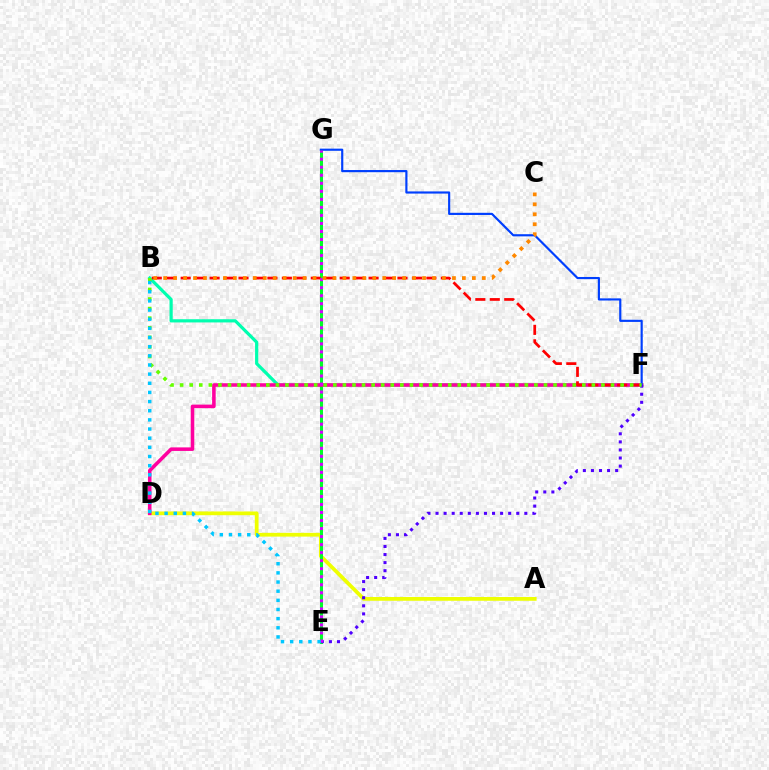{('B', 'F'): [{'color': '#00ffaf', 'line_style': 'solid', 'thickness': 2.31}, {'color': '#ff0000', 'line_style': 'dashed', 'thickness': 1.96}, {'color': '#66ff00', 'line_style': 'dotted', 'thickness': 2.6}], ('A', 'D'): [{'color': '#eeff00', 'line_style': 'solid', 'thickness': 2.7}], ('E', 'G'): [{'color': '#00ff27', 'line_style': 'solid', 'thickness': 2.16}, {'color': '#d600ff', 'line_style': 'dotted', 'thickness': 2.18}], ('D', 'F'): [{'color': '#ff00a0', 'line_style': 'solid', 'thickness': 2.56}], ('F', 'G'): [{'color': '#003fff', 'line_style': 'solid', 'thickness': 1.56}], ('E', 'F'): [{'color': '#4f00ff', 'line_style': 'dotted', 'thickness': 2.19}], ('B', 'E'): [{'color': '#00c7ff', 'line_style': 'dotted', 'thickness': 2.49}], ('B', 'C'): [{'color': '#ff8800', 'line_style': 'dotted', 'thickness': 2.71}]}